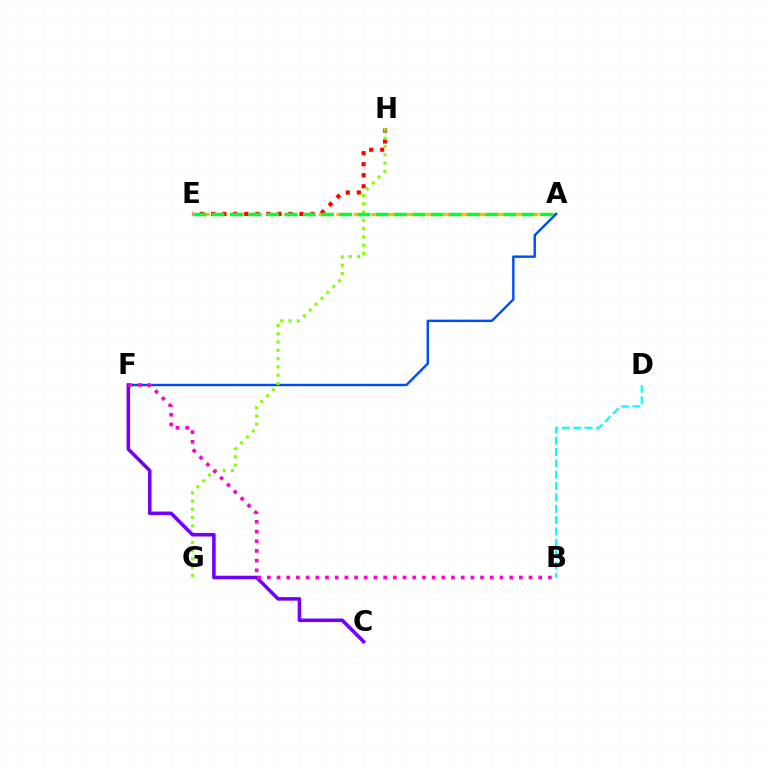{('B', 'D'): [{'color': '#00fff6', 'line_style': 'dashed', 'thickness': 1.54}], ('A', 'E'): [{'color': '#ffbd00', 'line_style': 'dashed', 'thickness': 2.36}, {'color': '#00ff39', 'line_style': 'dashed', 'thickness': 2.48}], ('A', 'F'): [{'color': '#004bff', 'line_style': 'solid', 'thickness': 1.74}], ('E', 'H'): [{'color': '#ff0000', 'line_style': 'dotted', 'thickness': 3.0}], ('G', 'H'): [{'color': '#84ff00', 'line_style': 'dotted', 'thickness': 2.25}], ('C', 'F'): [{'color': '#7200ff', 'line_style': 'solid', 'thickness': 2.57}], ('B', 'F'): [{'color': '#ff00cf', 'line_style': 'dotted', 'thickness': 2.63}]}